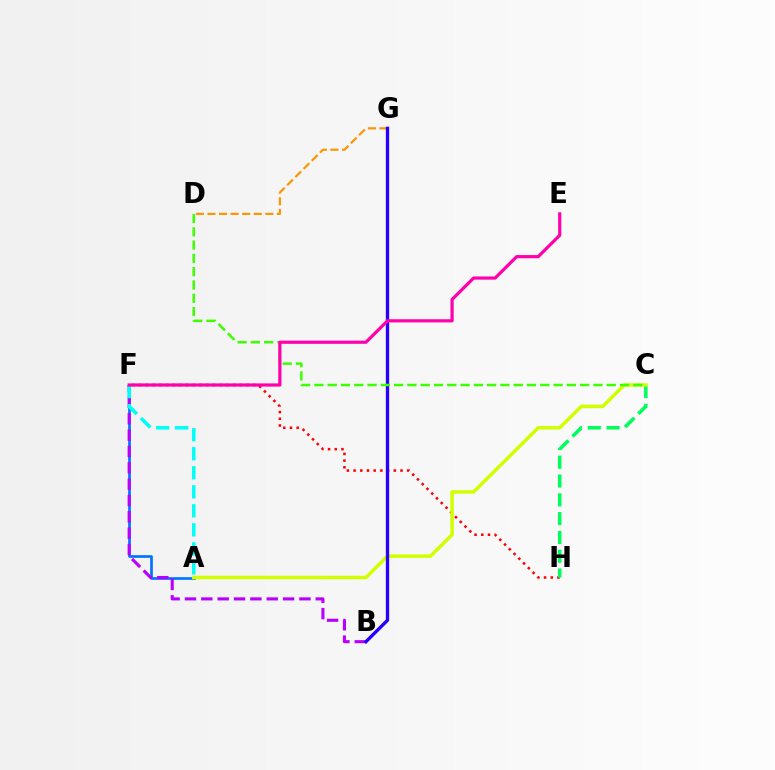{('F', 'H'): [{'color': '#ff0000', 'line_style': 'dotted', 'thickness': 1.82}], ('C', 'H'): [{'color': '#00ff5c', 'line_style': 'dashed', 'thickness': 2.55}], ('A', 'F'): [{'color': '#0074ff', 'line_style': 'solid', 'thickness': 1.92}, {'color': '#00fff6', 'line_style': 'dashed', 'thickness': 2.58}], ('D', 'G'): [{'color': '#ff9400', 'line_style': 'dashed', 'thickness': 1.57}], ('A', 'C'): [{'color': '#d1ff00', 'line_style': 'solid', 'thickness': 2.51}], ('B', 'F'): [{'color': '#b900ff', 'line_style': 'dashed', 'thickness': 2.22}], ('B', 'G'): [{'color': '#2500ff', 'line_style': 'solid', 'thickness': 2.39}], ('C', 'D'): [{'color': '#3dff00', 'line_style': 'dashed', 'thickness': 1.81}], ('E', 'F'): [{'color': '#ff00ac', 'line_style': 'solid', 'thickness': 2.3}]}